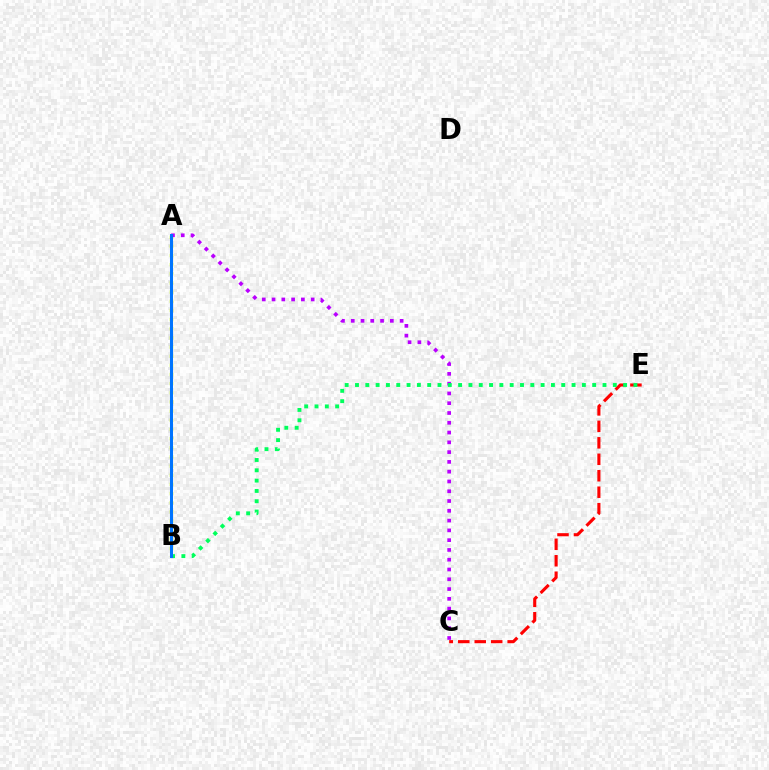{('A', 'B'): [{'color': '#d1ff00', 'line_style': 'dotted', 'thickness': 2.49}, {'color': '#0074ff', 'line_style': 'solid', 'thickness': 2.18}], ('A', 'C'): [{'color': '#b900ff', 'line_style': 'dotted', 'thickness': 2.66}], ('C', 'E'): [{'color': '#ff0000', 'line_style': 'dashed', 'thickness': 2.24}], ('B', 'E'): [{'color': '#00ff5c', 'line_style': 'dotted', 'thickness': 2.8}]}